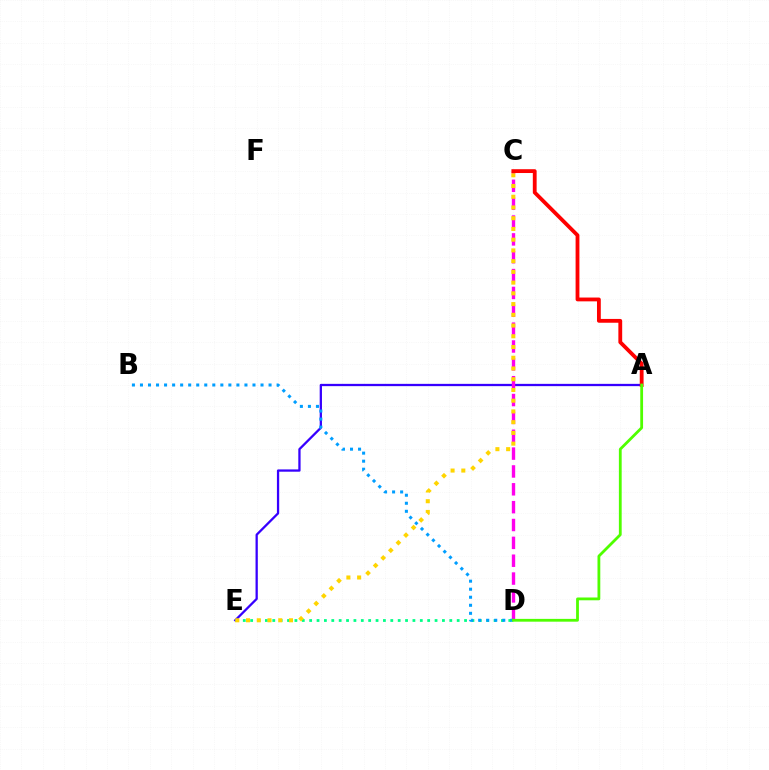{('A', 'E'): [{'color': '#3700ff', 'line_style': 'solid', 'thickness': 1.64}], ('C', 'D'): [{'color': '#ff00ed', 'line_style': 'dashed', 'thickness': 2.43}], ('D', 'E'): [{'color': '#00ff86', 'line_style': 'dotted', 'thickness': 2.0}], ('C', 'E'): [{'color': '#ffd500', 'line_style': 'dotted', 'thickness': 2.92}], ('A', 'C'): [{'color': '#ff0000', 'line_style': 'solid', 'thickness': 2.74}], ('B', 'D'): [{'color': '#009eff', 'line_style': 'dotted', 'thickness': 2.18}], ('A', 'D'): [{'color': '#4fff00', 'line_style': 'solid', 'thickness': 2.01}]}